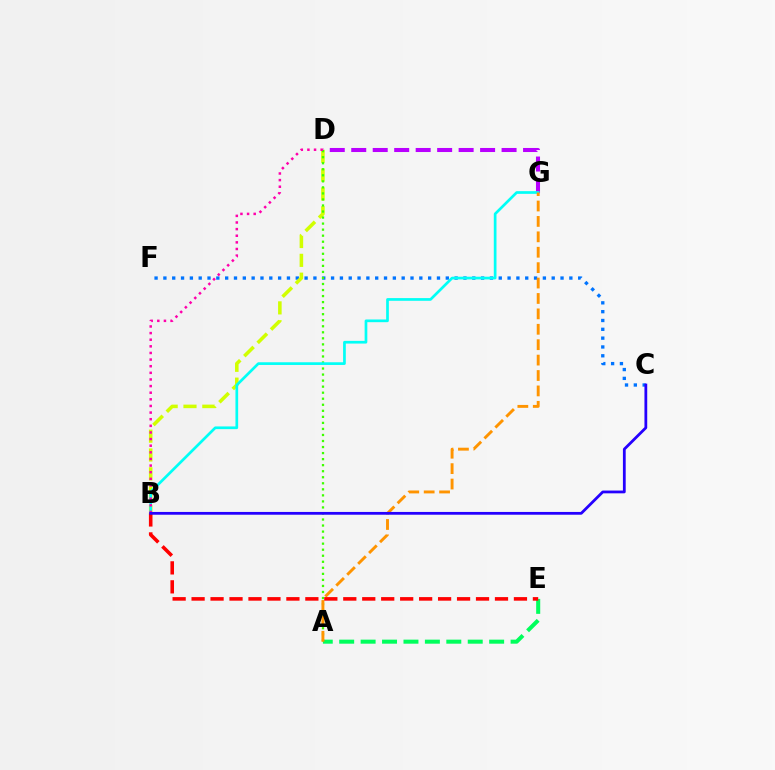{('C', 'F'): [{'color': '#0074ff', 'line_style': 'dotted', 'thickness': 2.4}], ('A', 'E'): [{'color': '#00ff5c', 'line_style': 'dashed', 'thickness': 2.91}], ('B', 'D'): [{'color': '#d1ff00', 'line_style': 'dashed', 'thickness': 2.56}, {'color': '#ff00ac', 'line_style': 'dotted', 'thickness': 1.8}], ('D', 'G'): [{'color': '#b900ff', 'line_style': 'dashed', 'thickness': 2.92}], ('A', 'D'): [{'color': '#3dff00', 'line_style': 'dotted', 'thickness': 1.64}], ('B', 'G'): [{'color': '#00fff6', 'line_style': 'solid', 'thickness': 1.94}], ('A', 'G'): [{'color': '#ff9400', 'line_style': 'dashed', 'thickness': 2.09}], ('B', 'E'): [{'color': '#ff0000', 'line_style': 'dashed', 'thickness': 2.58}], ('B', 'C'): [{'color': '#2500ff', 'line_style': 'solid', 'thickness': 2.0}]}